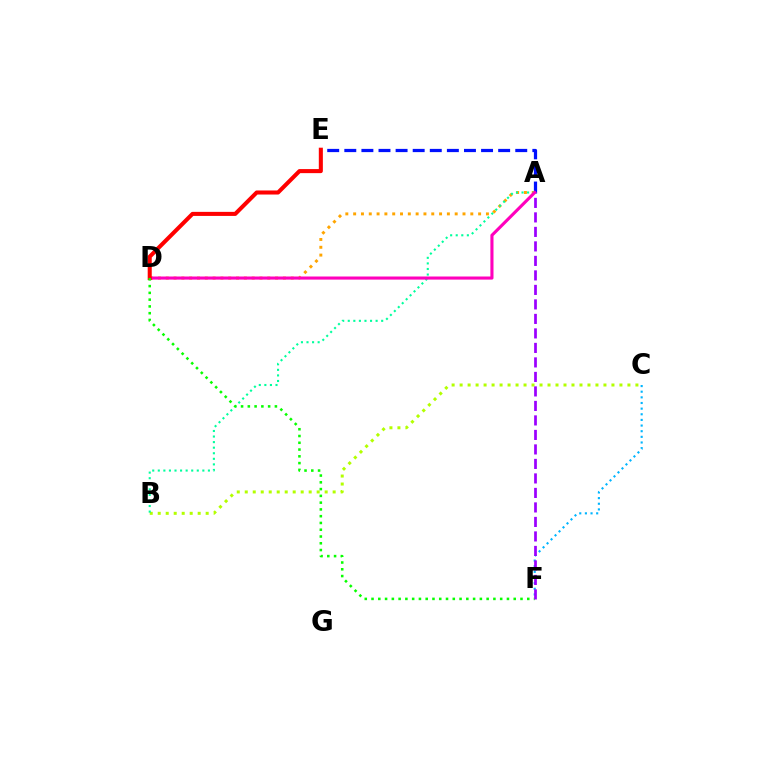{('A', 'E'): [{'color': '#0010ff', 'line_style': 'dashed', 'thickness': 2.32}], ('B', 'C'): [{'color': '#b3ff00', 'line_style': 'dotted', 'thickness': 2.17}], ('A', 'D'): [{'color': '#ffa500', 'line_style': 'dotted', 'thickness': 2.12}, {'color': '#ff00bd', 'line_style': 'solid', 'thickness': 2.23}], ('A', 'B'): [{'color': '#00ff9d', 'line_style': 'dotted', 'thickness': 1.51}], ('D', 'E'): [{'color': '#ff0000', 'line_style': 'solid', 'thickness': 2.92}], ('D', 'F'): [{'color': '#08ff00', 'line_style': 'dotted', 'thickness': 1.84}], ('C', 'F'): [{'color': '#00b5ff', 'line_style': 'dotted', 'thickness': 1.53}], ('A', 'F'): [{'color': '#9b00ff', 'line_style': 'dashed', 'thickness': 1.97}]}